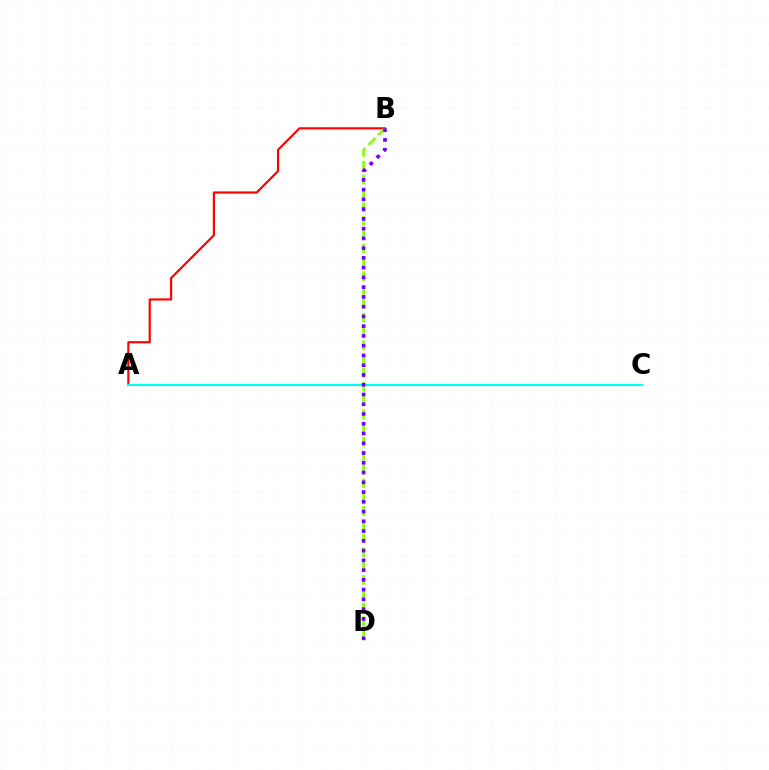{('A', 'B'): [{'color': '#ff0000', 'line_style': 'solid', 'thickness': 1.55}], ('B', 'D'): [{'color': '#84ff00', 'line_style': 'dashed', 'thickness': 1.88}, {'color': '#7200ff', 'line_style': 'dotted', 'thickness': 2.65}], ('A', 'C'): [{'color': '#00fff6', 'line_style': 'solid', 'thickness': 1.54}]}